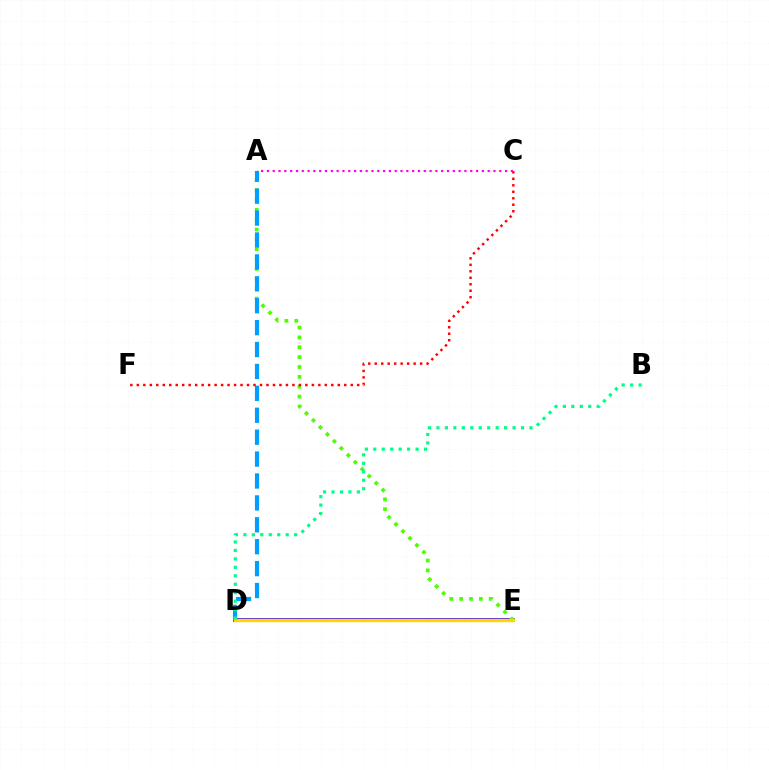{('D', 'E'): [{'color': '#3700ff', 'line_style': 'solid', 'thickness': 2.71}, {'color': '#ffd500', 'line_style': 'solid', 'thickness': 2.45}], ('A', 'E'): [{'color': '#4fff00', 'line_style': 'dotted', 'thickness': 2.68}], ('A', 'D'): [{'color': '#009eff', 'line_style': 'dashed', 'thickness': 2.98}], ('C', 'F'): [{'color': '#ff0000', 'line_style': 'dotted', 'thickness': 1.76}], ('B', 'D'): [{'color': '#00ff86', 'line_style': 'dotted', 'thickness': 2.3}], ('A', 'C'): [{'color': '#ff00ed', 'line_style': 'dotted', 'thickness': 1.58}]}